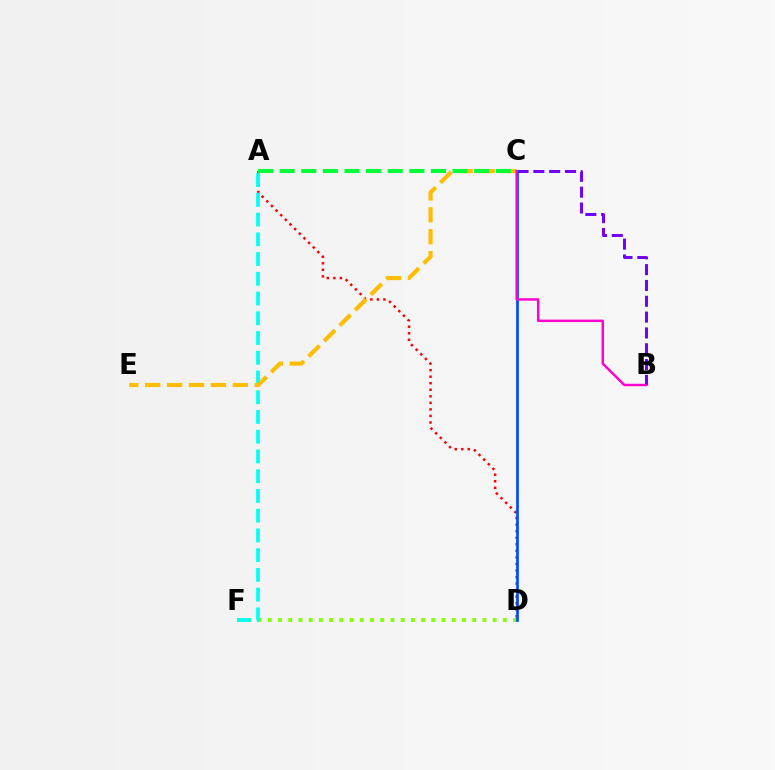{('A', 'D'): [{'color': '#ff0000', 'line_style': 'dotted', 'thickness': 1.78}], ('D', 'F'): [{'color': '#84ff00', 'line_style': 'dotted', 'thickness': 2.78}], ('B', 'C'): [{'color': '#7200ff', 'line_style': 'dashed', 'thickness': 2.15}, {'color': '#ff00cf', 'line_style': 'solid', 'thickness': 1.76}], ('A', 'F'): [{'color': '#00fff6', 'line_style': 'dashed', 'thickness': 2.68}], ('C', 'E'): [{'color': '#ffbd00', 'line_style': 'dashed', 'thickness': 2.98}], ('C', 'D'): [{'color': '#004bff', 'line_style': 'solid', 'thickness': 1.96}], ('A', 'C'): [{'color': '#00ff39', 'line_style': 'dashed', 'thickness': 2.94}]}